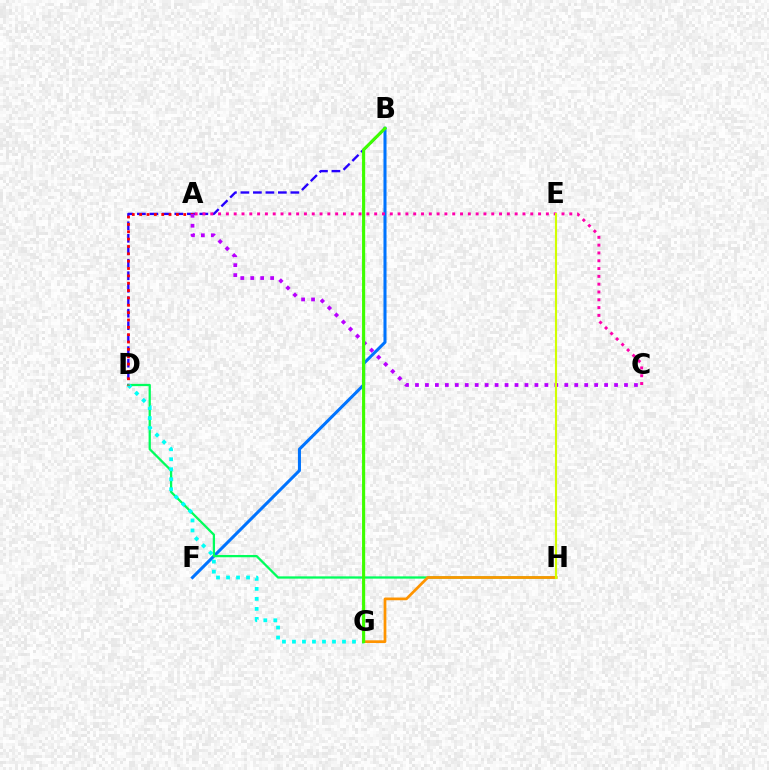{('B', 'D'): [{'color': '#2500ff', 'line_style': 'dashed', 'thickness': 1.7}], ('B', 'F'): [{'color': '#0074ff', 'line_style': 'solid', 'thickness': 2.2}], ('A', 'C'): [{'color': '#ff00ac', 'line_style': 'dotted', 'thickness': 2.12}, {'color': '#b900ff', 'line_style': 'dotted', 'thickness': 2.7}], ('D', 'H'): [{'color': '#00ff5c', 'line_style': 'solid', 'thickness': 1.63}], ('D', 'G'): [{'color': '#00fff6', 'line_style': 'dotted', 'thickness': 2.72}], ('G', 'H'): [{'color': '#ff9400', 'line_style': 'solid', 'thickness': 1.96}], ('A', 'D'): [{'color': '#ff0000', 'line_style': 'dotted', 'thickness': 2.0}], ('E', 'H'): [{'color': '#d1ff00', 'line_style': 'solid', 'thickness': 1.54}], ('B', 'G'): [{'color': '#3dff00', 'line_style': 'solid', 'thickness': 2.25}]}